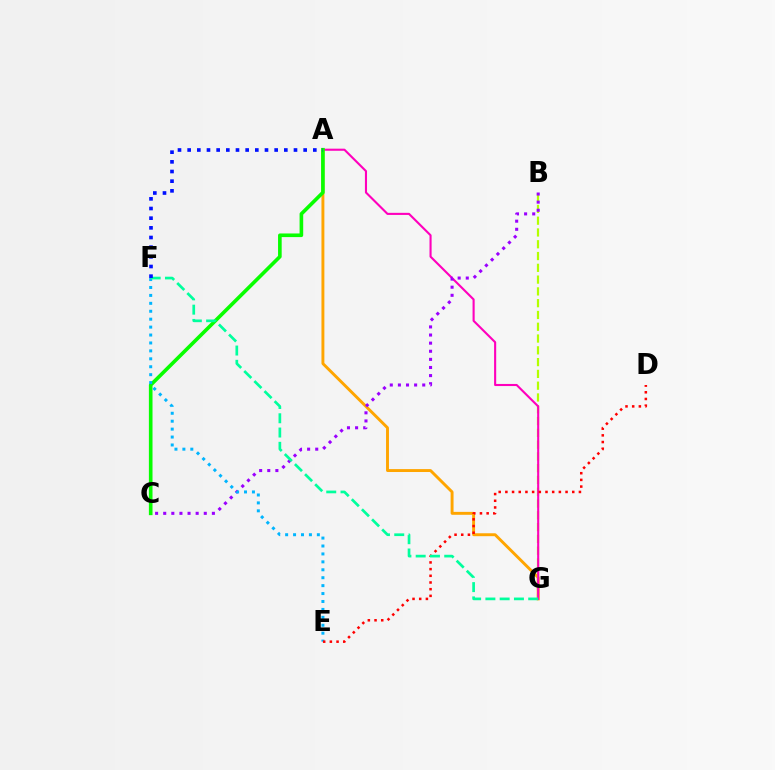{('A', 'G'): [{'color': '#ffa500', 'line_style': 'solid', 'thickness': 2.1}, {'color': '#ff00bd', 'line_style': 'solid', 'thickness': 1.52}], ('B', 'G'): [{'color': '#b3ff00', 'line_style': 'dashed', 'thickness': 1.6}], ('A', 'C'): [{'color': '#08ff00', 'line_style': 'solid', 'thickness': 2.61}], ('B', 'C'): [{'color': '#9b00ff', 'line_style': 'dotted', 'thickness': 2.2}], ('E', 'F'): [{'color': '#00b5ff', 'line_style': 'dotted', 'thickness': 2.15}], ('D', 'E'): [{'color': '#ff0000', 'line_style': 'dotted', 'thickness': 1.82}], ('F', 'G'): [{'color': '#00ff9d', 'line_style': 'dashed', 'thickness': 1.94}], ('A', 'F'): [{'color': '#0010ff', 'line_style': 'dotted', 'thickness': 2.63}]}